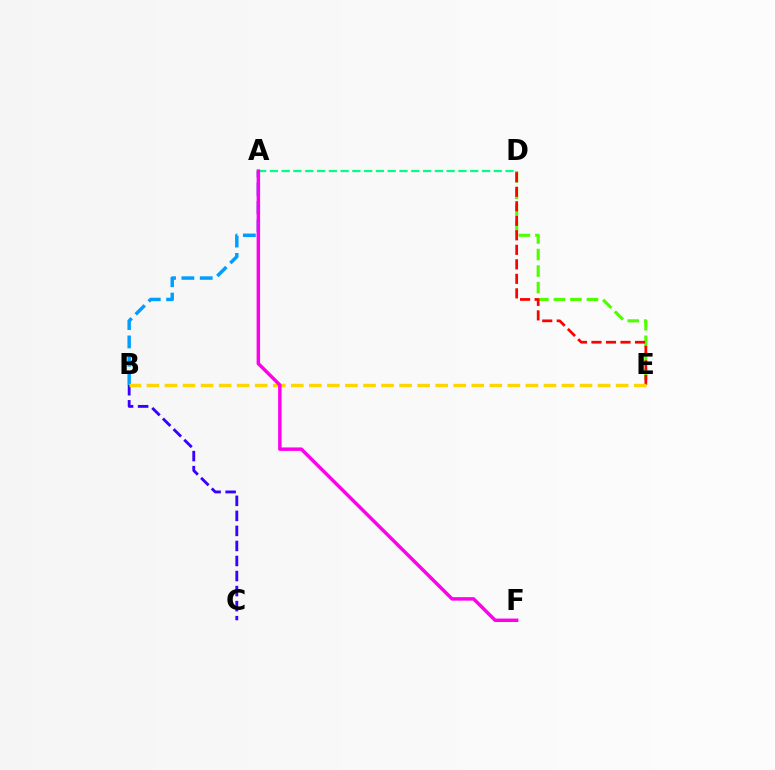{('A', 'D'): [{'color': '#00ff86', 'line_style': 'dashed', 'thickness': 1.6}], ('D', 'E'): [{'color': '#4fff00', 'line_style': 'dashed', 'thickness': 2.25}, {'color': '#ff0000', 'line_style': 'dashed', 'thickness': 1.97}], ('A', 'B'): [{'color': '#009eff', 'line_style': 'dashed', 'thickness': 2.49}], ('B', 'C'): [{'color': '#3700ff', 'line_style': 'dashed', 'thickness': 2.04}], ('B', 'E'): [{'color': '#ffd500', 'line_style': 'dashed', 'thickness': 2.45}], ('A', 'F'): [{'color': '#ff00ed', 'line_style': 'solid', 'thickness': 2.49}]}